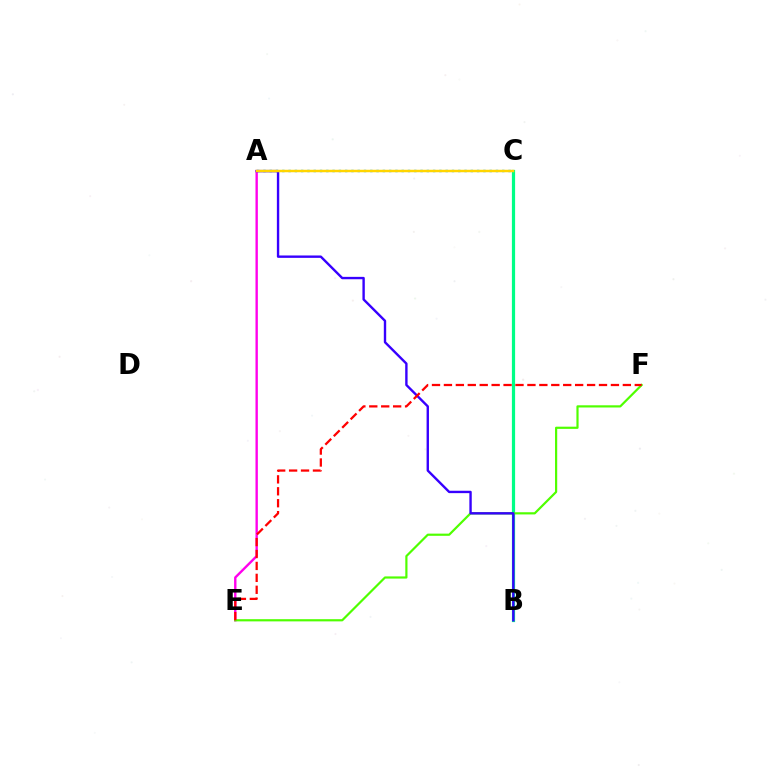{('B', 'C'): [{'color': '#00ff86', 'line_style': 'solid', 'thickness': 2.31}], ('A', 'E'): [{'color': '#ff00ed', 'line_style': 'solid', 'thickness': 1.71}], ('A', 'C'): [{'color': '#009eff', 'line_style': 'dotted', 'thickness': 1.71}, {'color': '#ffd500', 'line_style': 'solid', 'thickness': 1.78}], ('E', 'F'): [{'color': '#4fff00', 'line_style': 'solid', 'thickness': 1.58}, {'color': '#ff0000', 'line_style': 'dashed', 'thickness': 1.62}], ('A', 'B'): [{'color': '#3700ff', 'line_style': 'solid', 'thickness': 1.72}]}